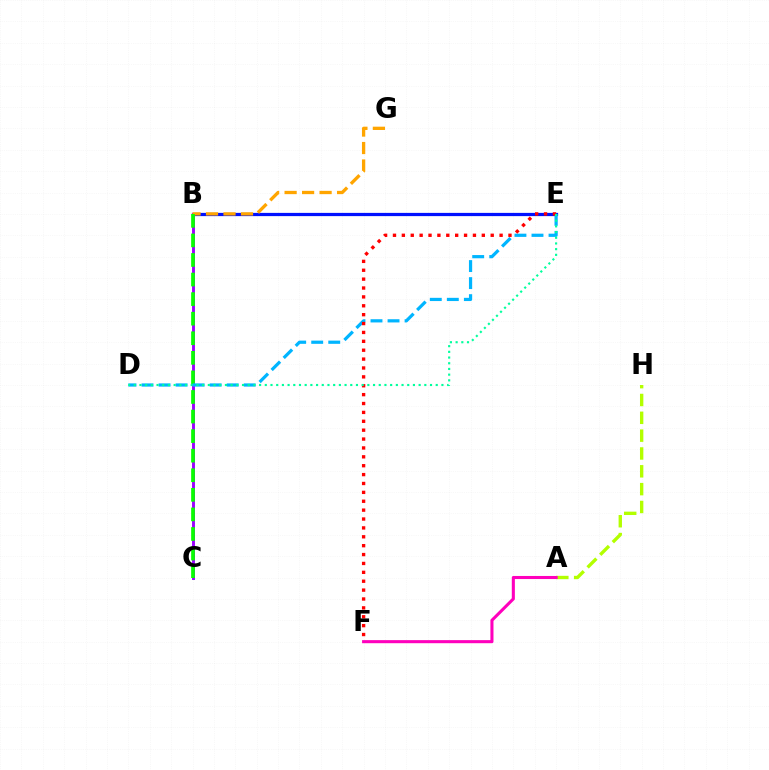{('B', 'E'): [{'color': '#0010ff', 'line_style': 'solid', 'thickness': 2.32}], ('B', 'C'): [{'color': '#9b00ff', 'line_style': 'solid', 'thickness': 2.09}, {'color': '#08ff00', 'line_style': 'dashed', 'thickness': 2.66}], ('A', 'H'): [{'color': '#b3ff00', 'line_style': 'dashed', 'thickness': 2.42}], ('B', 'G'): [{'color': '#ffa500', 'line_style': 'dashed', 'thickness': 2.38}], ('A', 'F'): [{'color': '#ff00bd', 'line_style': 'solid', 'thickness': 2.21}], ('D', 'E'): [{'color': '#00b5ff', 'line_style': 'dashed', 'thickness': 2.31}, {'color': '#00ff9d', 'line_style': 'dotted', 'thickness': 1.55}], ('E', 'F'): [{'color': '#ff0000', 'line_style': 'dotted', 'thickness': 2.41}]}